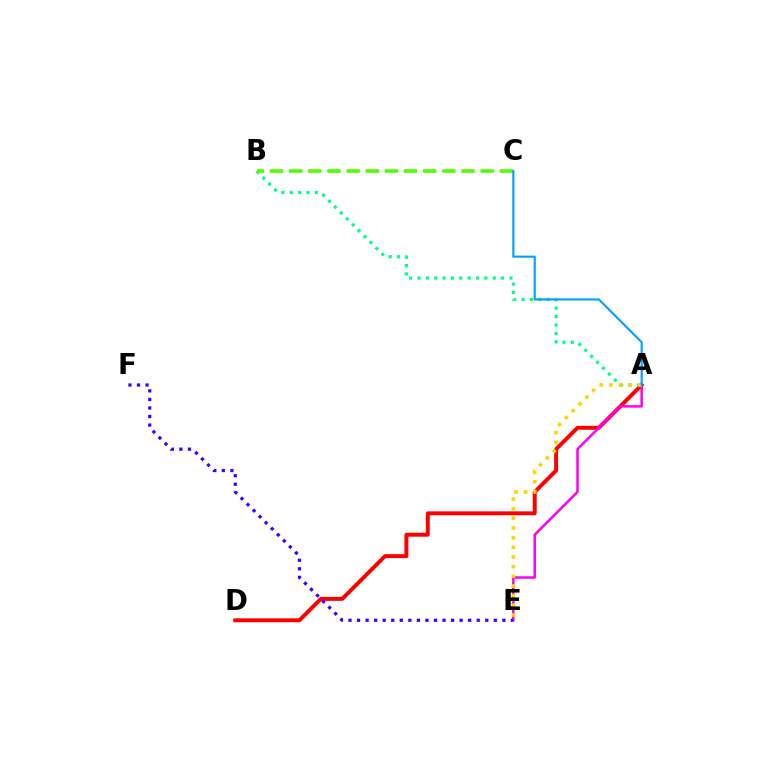{('A', 'D'): [{'color': '#ff0000', 'line_style': 'solid', 'thickness': 2.83}], ('A', 'B'): [{'color': '#00ff86', 'line_style': 'dotted', 'thickness': 2.27}], ('A', 'E'): [{'color': '#ff00ed', 'line_style': 'solid', 'thickness': 1.79}, {'color': '#ffd500', 'line_style': 'dotted', 'thickness': 2.63}], ('E', 'F'): [{'color': '#3700ff', 'line_style': 'dotted', 'thickness': 2.32}], ('B', 'C'): [{'color': '#4fff00', 'line_style': 'dashed', 'thickness': 2.6}], ('A', 'C'): [{'color': '#009eff', 'line_style': 'solid', 'thickness': 1.53}]}